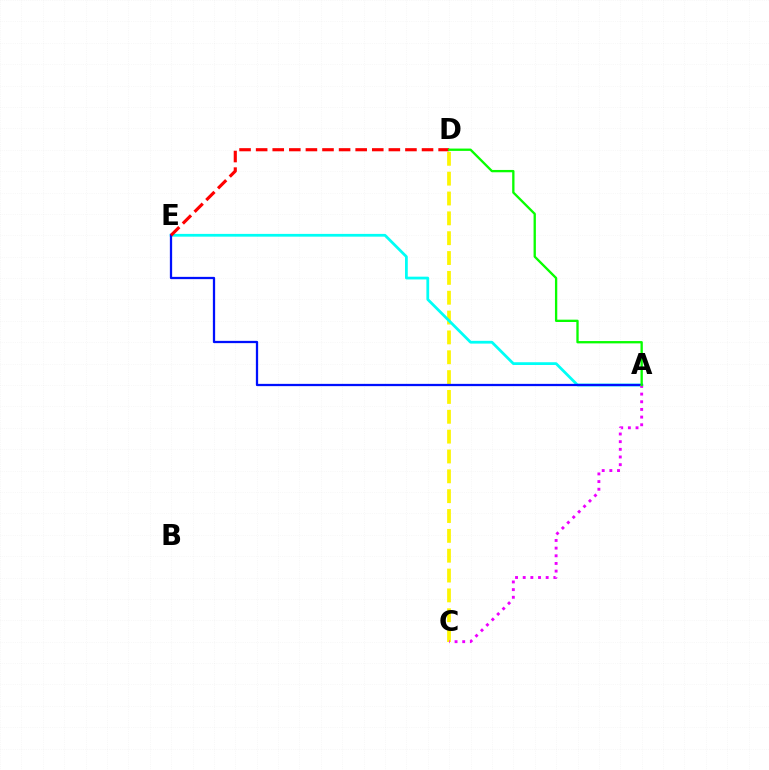{('C', 'D'): [{'color': '#fcf500', 'line_style': 'dashed', 'thickness': 2.7}], ('A', 'E'): [{'color': '#00fff6', 'line_style': 'solid', 'thickness': 1.99}, {'color': '#0010ff', 'line_style': 'solid', 'thickness': 1.64}], ('A', 'C'): [{'color': '#ee00ff', 'line_style': 'dotted', 'thickness': 2.08}], ('D', 'E'): [{'color': '#ff0000', 'line_style': 'dashed', 'thickness': 2.25}], ('A', 'D'): [{'color': '#08ff00', 'line_style': 'solid', 'thickness': 1.67}]}